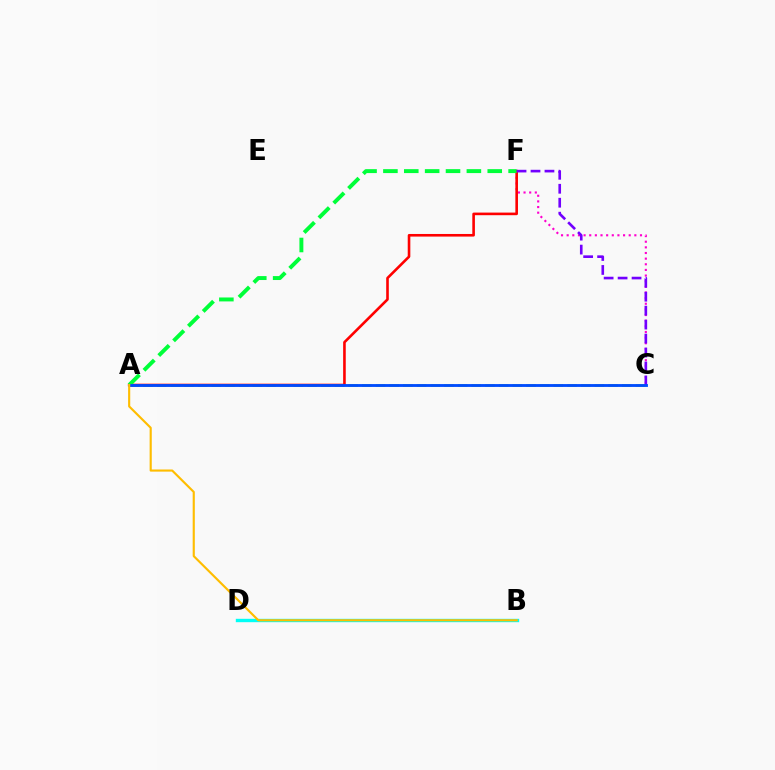{('A', 'C'): [{'color': '#84ff00', 'line_style': 'dashed', 'thickness': 1.86}, {'color': '#004bff', 'line_style': 'solid', 'thickness': 2.05}], ('C', 'F'): [{'color': '#ff00cf', 'line_style': 'dotted', 'thickness': 1.53}, {'color': '#7200ff', 'line_style': 'dashed', 'thickness': 1.9}], ('A', 'F'): [{'color': '#ff0000', 'line_style': 'solid', 'thickness': 1.88}, {'color': '#00ff39', 'line_style': 'dashed', 'thickness': 2.83}], ('B', 'D'): [{'color': '#00fff6', 'line_style': 'solid', 'thickness': 2.43}], ('A', 'B'): [{'color': '#ffbd00', 'line_style': 'solid', 'thickness': 1.54}]}